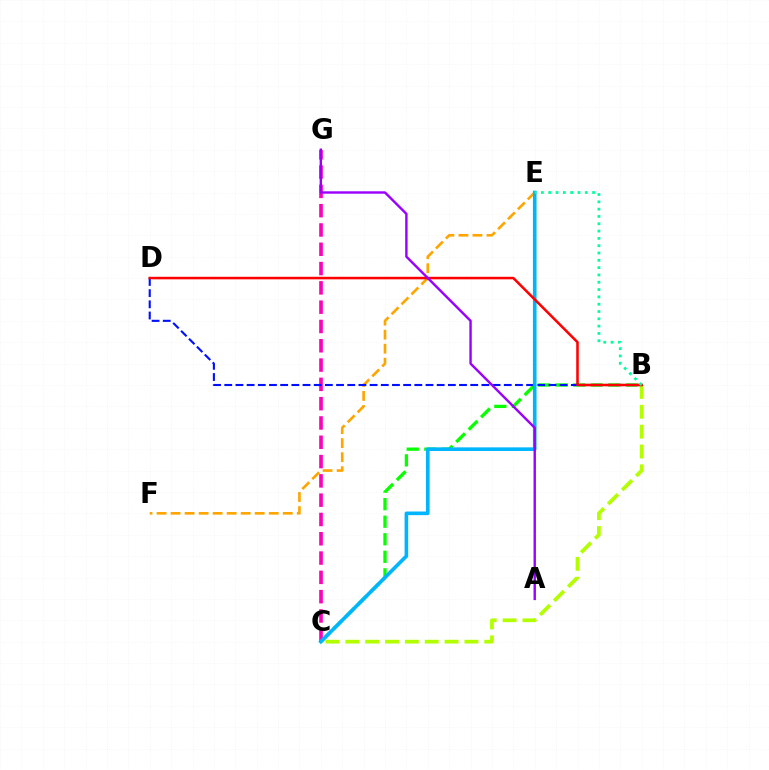{('B', 'C'): [{'color': '#b3ff00', 'line_style': 'dashed', 'thickness': 2.7}, {'color': '#08ff00', 'line_style': 'dashed', 'thickness': 2.38}], ('E', 'F'): [{'color': '#ffa500', 'line_style': 'dashed', 'thickness': 1.9}], ('C', 'G'): [{'color': '#ff00bd', 'line_style': 'dashed', 'thickness': 2.62}], ('B', 'D'): [{'color': '#0010ff', 'line_style': 'dashed', 'thickness': 1.52}, {'color': '#ff0000', 'line_style': 'solid', 'thickness': 1.83}], ('C', 'E'): [{'color': '#00b5ff', 'line_style': 'solid', 'thickness': 2.61}], ('B', 'E'): [{'color': '#00ff9d', 'line_style': 'dotted', 'thickness': 1.99}], ('A', 'G'): [{'color': '#9b00ff', 'line_style': 'solid', 'thickness': 1.73}]}